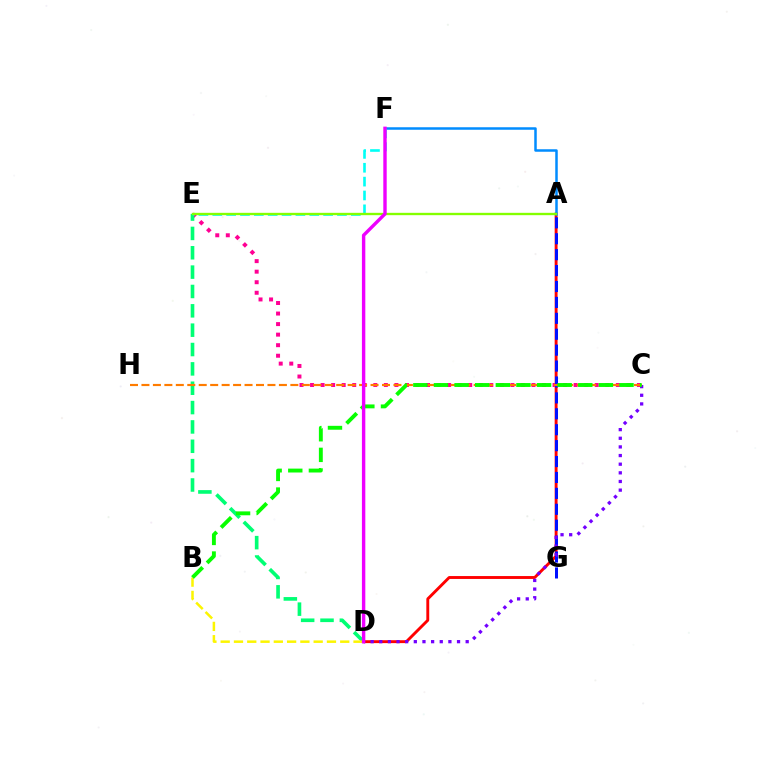{('A', 'D'): [{'color': '#ff0000', 'line_style': 'solid', 'thickness': 2.08}], ('C', 'E'): [{'color': '#ff0094', 'line_style': 'dotted', 'thickness': 2.86}], ('A', 'F'): [{'color': '#008cff', 'line_style': 'solid', 'thickness': 1.8}], ('A', 'G'): [{'color': '#0010ff', 'line_style': 'dashed', 'thickness': 2.16}], ('D', 'E'): [{'color': '#00ff74', 'line_style': 'dashed', 'thickness': 2.63}], ('B', 'D'): [{'color': '#fcf500', 'line_style': 'dashed', 'thickness': 1.8}], ('C', 'D'): [{'color': '#7200ff', 'line_style': 'dotted', 'thickness': 2.35}], ('C', 'H'): [{'color': '#ff7c00', 'line_style': 'dashed', 'thickness': 1.56}], ('E', 'F'): [{'color': '#00fff6', 'line_style': 'dashed', 'thickness': 1.88}], ('A', 'E'): [{'color': '#84ff00', 'line_style': 'solid', 'thickness': 1.69}], ('B', 'C'): [{'color': '#08ff00', 'line_style': 'dashed', 'thickness': 2.8}], ('D', 'F'): [{'color': '#ee00ff', 'line_style': 'solid', 'thickness': 2.45}]}